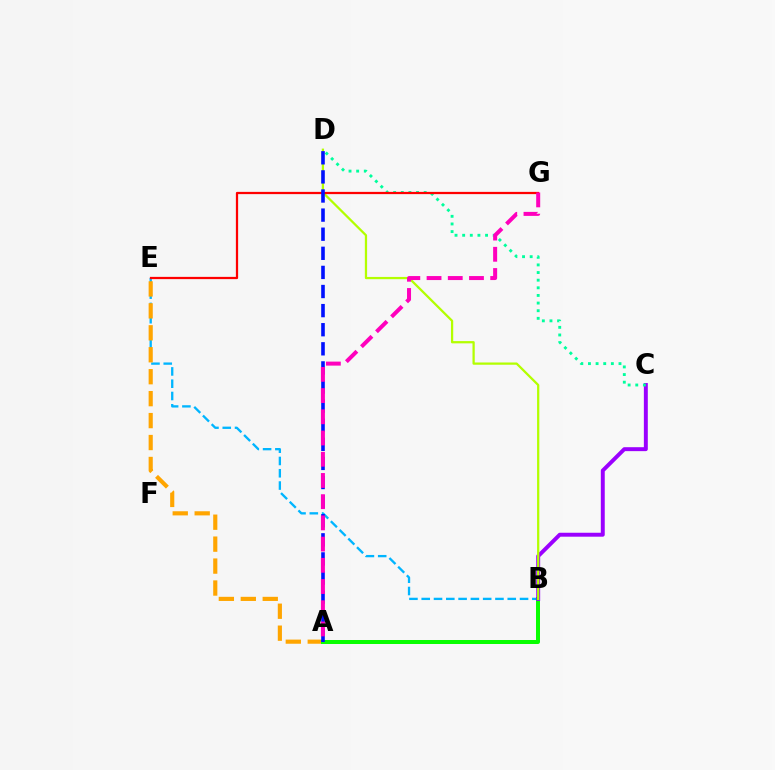{('B', 'E'): [{'color': '#00b5ff', 'line_style': 'dashed', 'thickness': 1.67}], ('A', 'E'): [{'color': '#ffa500', 'line_style': 'dashed', 'thickness': 2.98}], ('A', 'B'): [{'color': '#08ff00', 'line_style': 'solid', 'thickness': 2.87}], ('B', 'C'): [{'color': '#9b00ff', 'line_style': 'solid', 'thickness': 2.83}], ('B', 'D'): [{'color': '#b3ff00', 'line_style': 'solid', 'thickness': 1.62}], ('C', 'D'): [{'color': '#00ff9d', 'line_style': 'dotted', 'thickness': 2.07}], ('E', 'G'): [{'color': '#ff0000', 'line_style': 'solid', 'thickness': 1.62}], ('A', 'D'): [{'color': '#0010ff', 'line_style': 'dashed', 'thickness': 2.59}], ('A', 'G'): [{'color': '#ff00bd', 'line_style': 'dashed', 'thickness': 2.88}]}